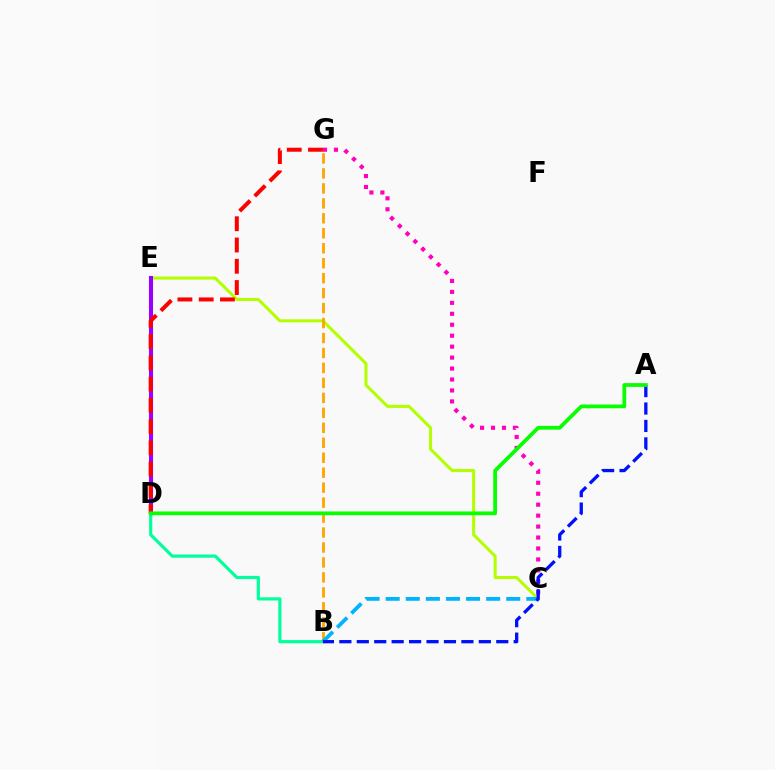{('B', 'D'): [{'color': '#00ff9d', 'line_style': 'solid', 'thickness': 2.28}], ('C', 'E'): [{'color': '#b3ff00', 'line_style': 'solid', 'thickness': 2.19}], ('D', 'E'): [{'color': '#9b00ff', 'line_style': 'solid', 'thickness': 2.93}], ('C', 'G'): [{'color': '#ff00bd', 'line_style': 'dotted', 'thickness': 2.98}], ('B', 'G'): [{'color': '#ffa500', 'line_style': 'dashed', 'thickness': 2.03}], ('B', 'C'): [{'color': '#00b5ff', 'line_style': 'dashed', 'thickness': 2.73}], ('D', 'G'): [{'color': '#ff0000', 'line_style': 'dashed', 'thickness': 2.89}], ('A', 'B'): [{'color': '#0010ff', 'line_style': 'dashed', 'thickness': 2.37}], ('A', 'D'): [{'color': '#08ff00', 'line_style': 'solid', 'thickness': 2.7}]}